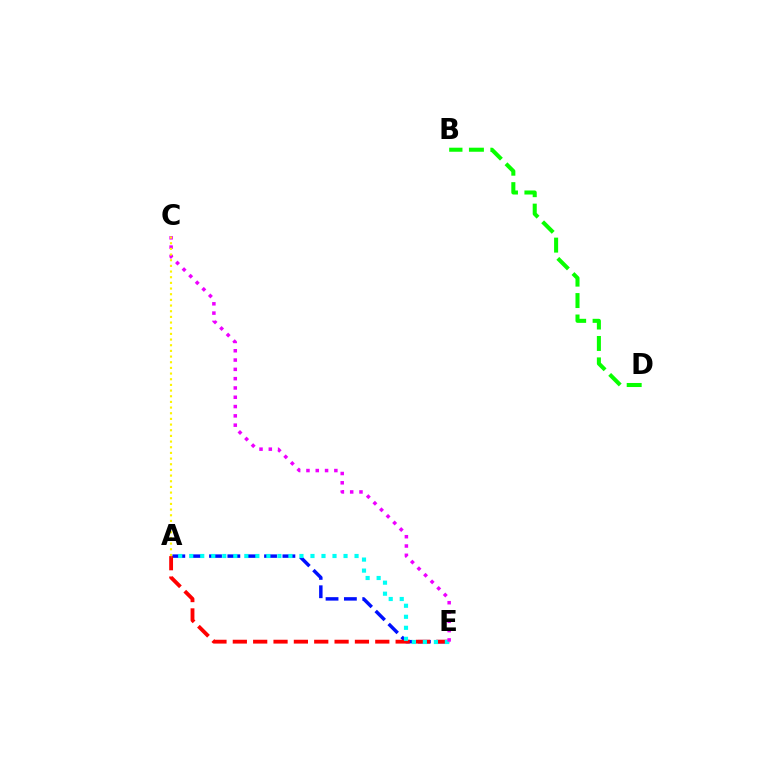{('A', 'E'): [{'color': '#0010ff', 'line_style': 'dashed', 'thickness': 2.49}, {'color': '#ff0000', 'line_style': 'dashed', 'thickness': 2.76}, {'color': '#00fff6', 'line_style': 'dotted', 'thickness': 2.99}], ('C', 'E'): [{'color': '#ee00ff', 'line_style': 'dotted', 'thickness': 2.53}], ('B', 'D'): [{'color': '#08ff00', 'line_style': 'dashed', 'thickness': 2.91}], ('A', 'C'): [{'color': '#fcf500', 'line_style': 'dotted', 'thickness': 1.54}]}